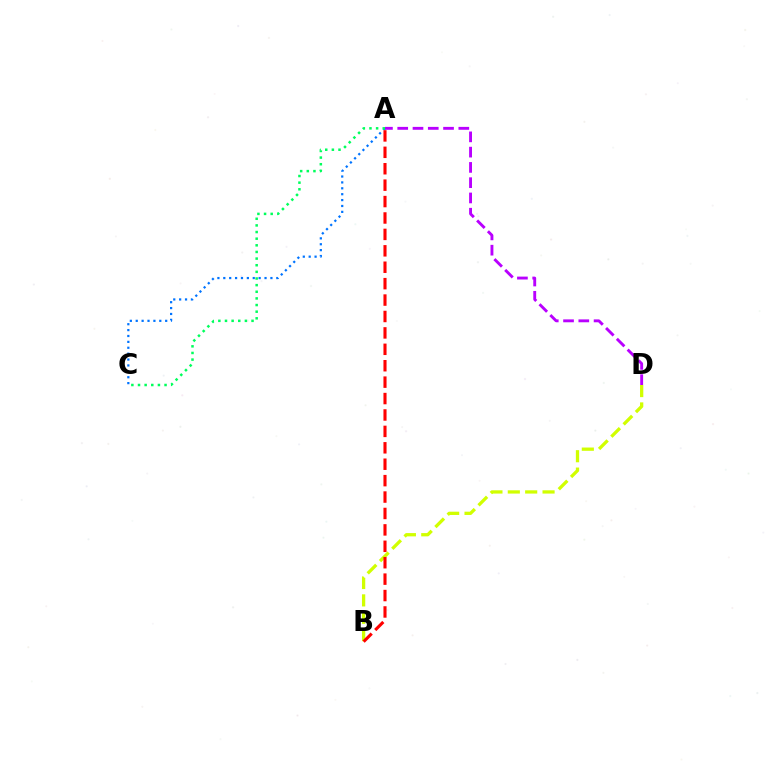{('A', 'D'): [{'color': '#b900ff', 'line_style': 'dashed', 'thickness': 2.07}], ('A', 'C'): [{'color': '#0074ff', 'line_style': 'dotted', 'thickness': 1.6}, {'color': '#00ff5c', 'line_style': 'dotted', 'thickness': 1.8}], ('B', 'D'): [{'color': '#d1ff00', 'line_style': 'dashed', 'thickness': 2.36}], ('A', 'B'): [{'color': '#ff0000', 'line_style': 'dashed', 'thickness': 2.23}]}